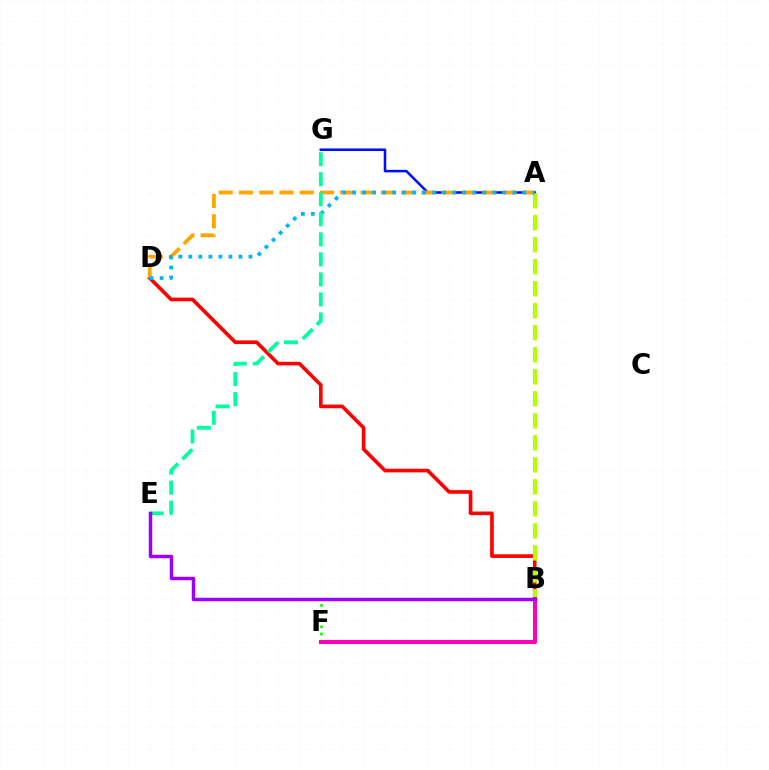{('B', 'D'): [{'color': '#ff0000', 'line_style': 'solid', 'thickness': 2.62}], ('B', 'F'): [{'color': '#08ff00', 'line_style': 'dotted', 'thickness': 1.94}, {'color': '#ff00bd', 'line_style': 'solid', 'thickness': 2.92}], ('A', 'G'): [{'color': '#0010ff', 'line_style': 'solid', 'thickness': 1.84}], ('A', 'B'): [{'color': '#b3ff00', 'line_style': 'dashed', 'thickness': 2.99}], ('A', 'D'): [{'color': '#ffa500', 'line_style': 'dashed', 'thickness': 2.75}, {'color': '#00b5ff', 'line_style': 'dotted', 'thickness': 2.72}], ('E', 'G'): [{'color': '#00ff9d', 'line_style': 'dashed', 'thickness': 2.72}], ('B', 'E'): [{'color': '#9b00ff', 'line_style': 'solid', 'thickness': 2.49}]}